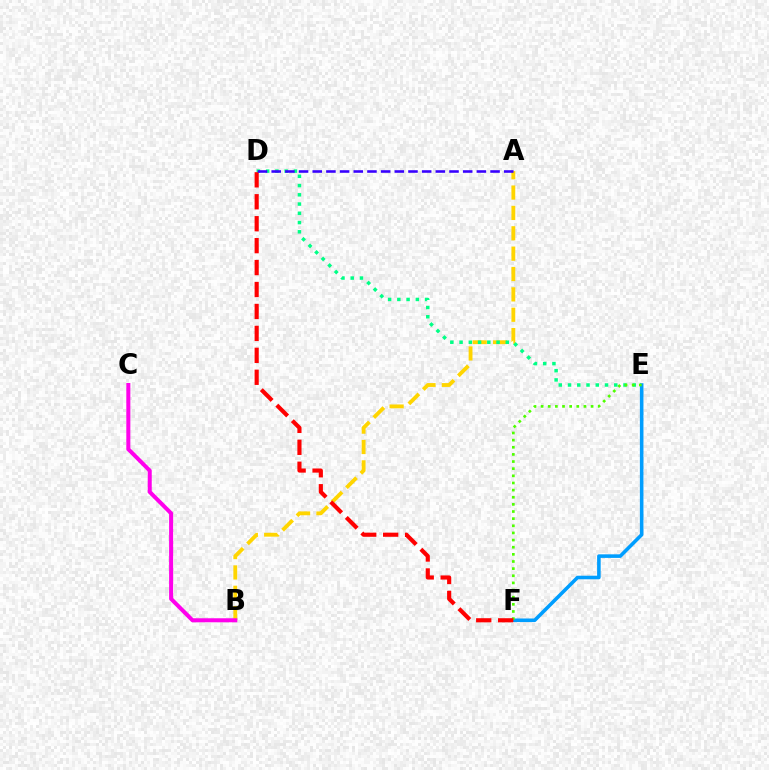{('E', 'F'): [{'color': '#009eff', 'line_style': 'solid', 'thickness': 2.57}, {'color': '#4fff00', 'line_style': 'dotted', 'thickness': 1.94}], ('A', 'B'): [{'color': '#ffd500', 'line_style': 'dashed', 'thickness': 2.77}], ('B', 'C'): [{'color': '#ff00ed', 'line_style': 'solid', 'thickness': 2.9}], ('D', 'E'): [{'color': '#00ff86', 'line_style': 'dotted', 'thickness': 2.51}], ('D', 'F'): [{'color': '#ff0000', 'line_style': 'dashed', 'thickness': 2.98}], ('A', 'D'): [{'color': '#3700ff', 'line_style': 'dashed', 'thickness': 1.86}]}